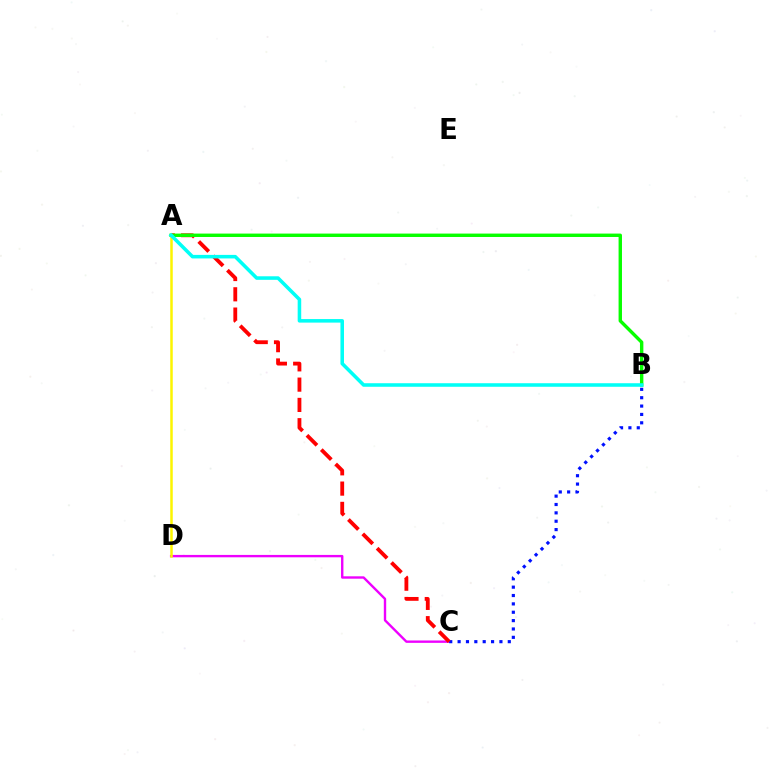{('C', 'D'): [{'color': '#ee00ff', 'line_style': 'solid', 'thickness': 1.71}], ('A', 'D'): [{'color': '#fcf500', 'line_style': 'solid', 'thickness': 1.8}], ('B', 'C'): [{'color': '#0010ff', 'line_style': 'dotted', 'thickness': 2.27}], ('A', 'C'): [{'color': '#ff0000', 'line_style': 'dashed', 'thickness': 2.76}], ('A', 'B'): [{'color': '#08ff00', 'line_style': 'solid', 'thickness': 2.45}, {'color': '#00fff6', 'line_style': 'solid', 'thickness': 2.56}]}